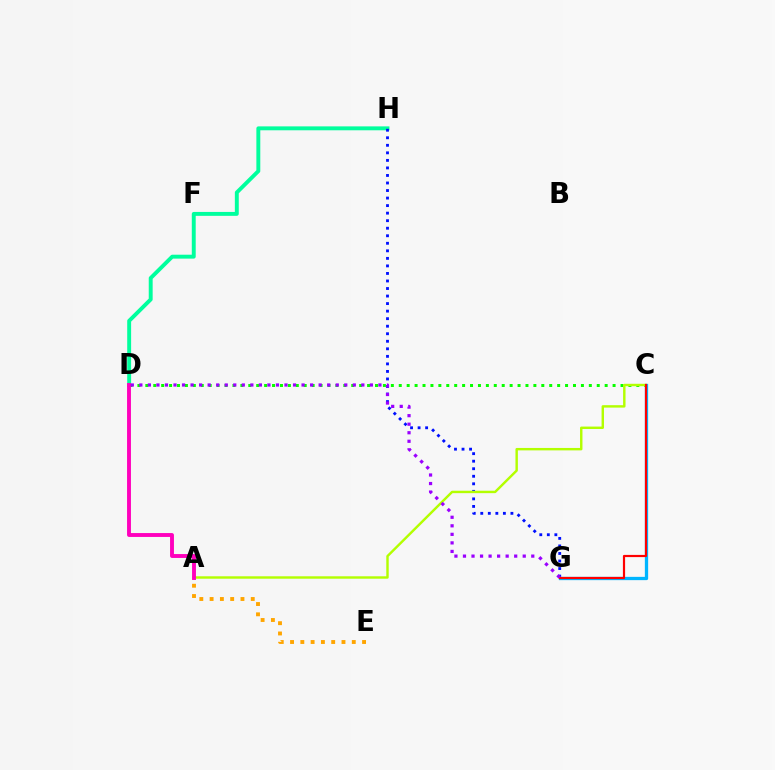{('D', 'H'): [{'color': '#00ff9d', 'line_style': 'solid', 'thickness': 2.82}], ('C', 'D'): [{'color': '#08ff00', 'line_style': 'dotted', 'thickness': 2.15}], ('G', 'H'): [{'color': '#0010ff', 'line_style': 'dotted', 'thickness': 2.05}], ('C', 'G'): [{'color': '#00b5ff', 'line_style': 'solid', 'thickness': 2.37}, {'color': '#ff0000', 'line_style': 'solid', 'thickness': 1.58}], ('A', 'E'): [{'color': '#ffa500', 'line_style': 'dotted', 'thickness': 2.8}], ('A', 'C'): [{'color': '#b3ff00', 'line_style': 'solid', 'thickness': 1.75}], ('A', 'D'): [{'color': '#ff00bd', 'line_style': 'solid', 'thickness': 2.8}], ('D', 'G'): [{'color': '#9b00ff', 'line_style': 'dotted', 'thickness': 2.32}]}